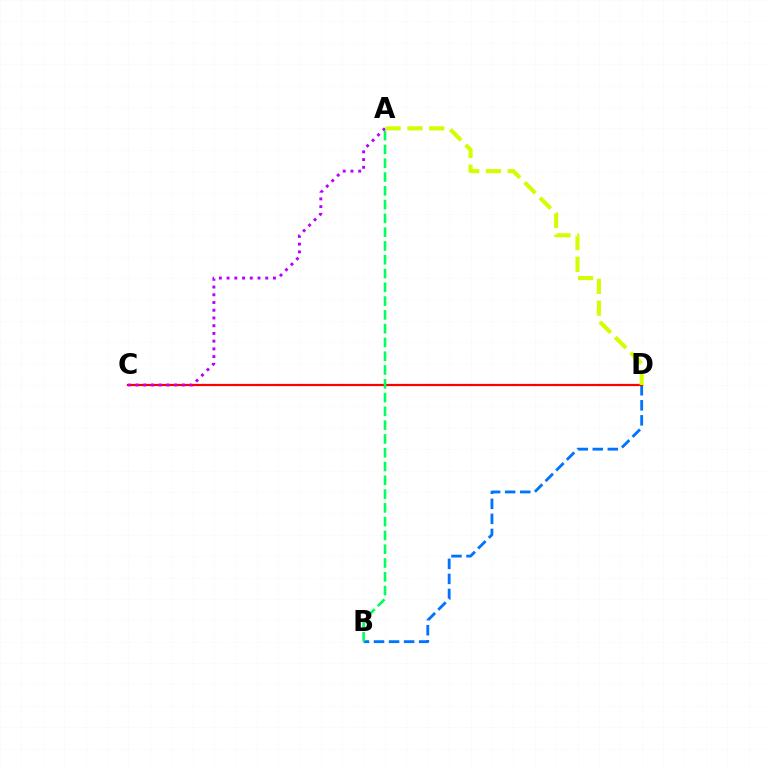{('B', 'D'): [{'color': '#0074ff', 'line_style': 'dashed', 'thickness': 2.04}], ('C', 'D'): [{'color': '#ff0000', 'line_style': 'solid', 'thickness': 1.6}], ('A', 'C'): [{'color': '#b900ff', 'line_style': 'dotted', 'thickness': 2.1}], ('A', 'B'): [{'color': '#00ff5c', 'line_style': 'dashed', 'thickness': 1.87}], ('A', 'D'): [{'color': '#d1ff00', 'line_style': 'dashed', 'thickness': 2.95}]}